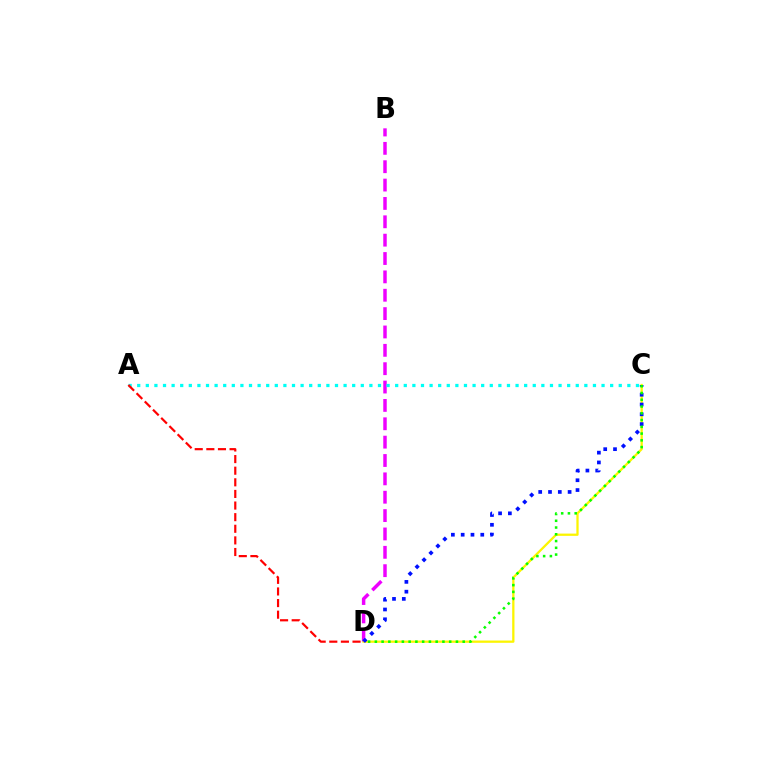{('B', 'D'): [{'color': '#ee00ff', 'line_style': 'dashed', 'thickness': 2.49}], ('C', 'D'): [{'color': '#fcf500', 'line_style': 'solid', 'thickness': 1.64}, {'color': '#0010ff', 'line_style': 'dotted', 'thickness': 2.66}, {'color': '#08ff00', 'line_style': 'dotted', 'thickness': 1.84}], ('A', 'C'): [{'color': '#00fff6', 'line_style': 'dotted', 'thickness': 2.34}], ('A', 'D'): [{'color': '#ff0000', 'line_style': 'dashed', 'thickness': 1.58}]}